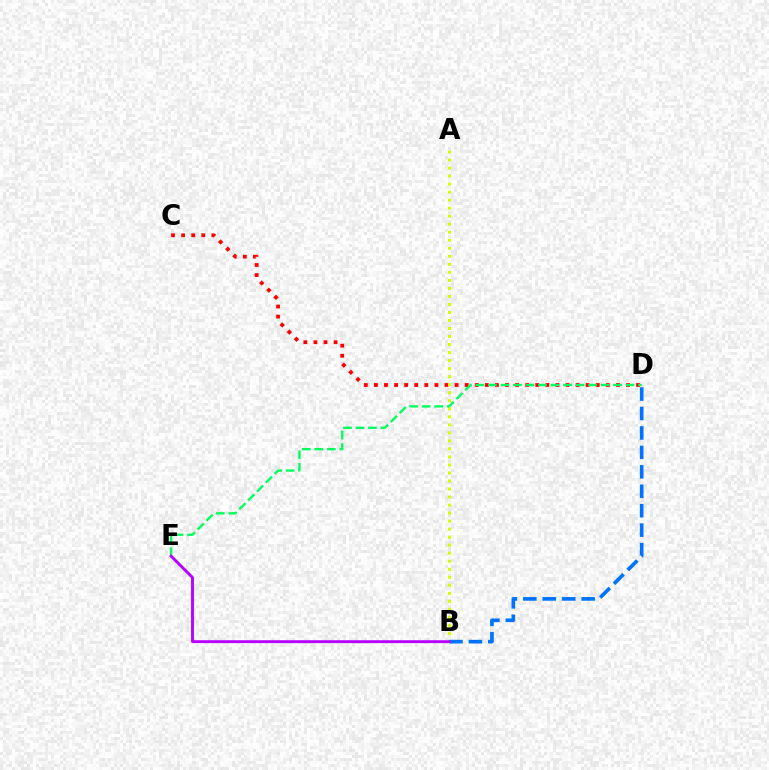{('C', 'D'): [{'color': '#ff0000', 'line_style': 'dotted', 'thickness': 2.74}], ('A', 'B'): [{'color': '#d1ff00', 'line_style': 'dotted', 'thickness': 2.18}], ('B', 'D'): [{'color': '#0074ff', 'line_style': 'dashed', 'thickness': 2.64}], ('D', 'E'): [{'color': '#00ff5c', 'line_style': 'dashed', 'thickness': 1.7}], ('B', 'E'): [{'color': '#b900ff', 'line_style': 'solid', 'thickness': 2.08}]}